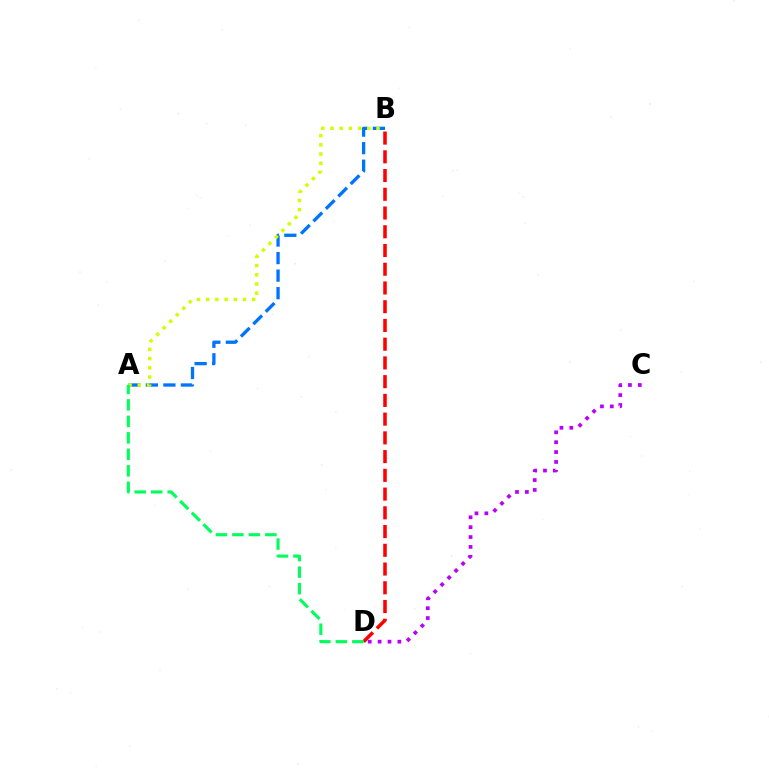{('A', 'B'): [{'color': '#0074ff', 'line_style': 'dashed', 'thickness': 2.38}, {'color': '#d1ff00', 'line_style': 'dotted', 'thickness': 2.5}], ('C', 'D'): [{'color': '#b900ff', 'line_style': 'dotted', 'thickness': 2.68}], ('B', 'D'): [{'color': '#ff0000', 'line_style': 'dashed', 'thickness': 2.55}], ('A', 'D'): [{'color': '#00ff5c', 'line_style': 'dashed', 'thickness': 2.24}]}